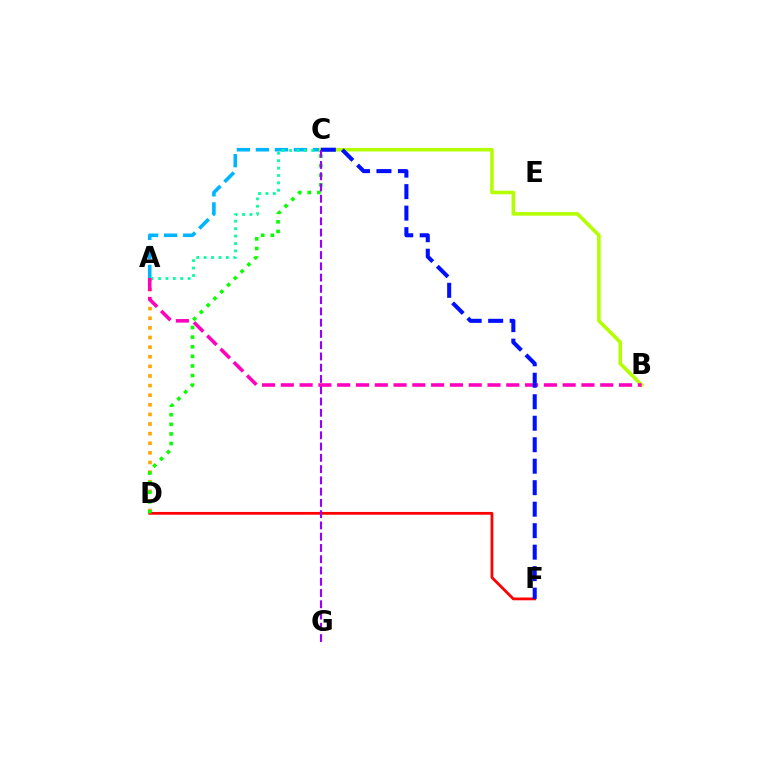{('A', 'C'): [{'color': '#00b5ff', 'line_style': 'dashed', 'thickness': 2.58}, {'color': '#00ff9d', 'line_style': 'dotted', 'thickness': 2.01}], ('B', 'C'): [{'color': '#b3ff00', 'line_style': 'solid', 'thickness': 2.57}], ('A', 'D'): [{'color': '#ffa500', 'line_style': 'dotted', 'thickness': 2.61}], ('D', 'F'): [{'color': '#ff0000', 'line_style': 'solid', 'thickness': 2.0}], ('A', 'B'): [{'color': '#ff00bd', 'line_style': 'dashed', 'thickness': 2.55}], ('C', 'F'): [{'color': '#0010ff', 'line_style': 'dashed', 'thickness': 2.92}], ('C', 'D'): [{'color': '#08ff00', 'line_style': 'dotted', 'thickness': 2.61}], ('C', 'G'): [{'color': '#9b00ff', 'line_style': 'dashed', 'thickness': 1.53}]}